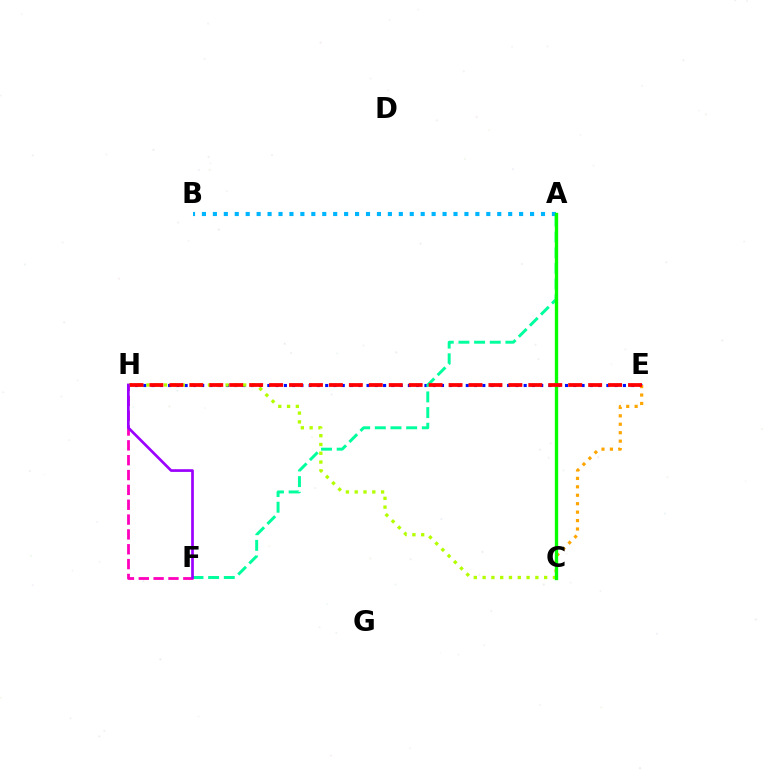{('E', 'H'): [{'color': '#0010ff', 'line_style': 'dotted', 'thickness': 2.25}, {'color': '#ff0000', 'line_style': 'dashed', 'thickness': 2.71}], ('A', 'F'): [{'color': '#00ff9d', 'line_style': 'dashed', 'thickness': 2.13}], ('C', 'E'): [{'color': '#ffa500', 'line_style': 'dotted', 'thickness': 2.29}], ('A', 'B'): [{'color': '#00b5ff', 'line_style': 'dotted', 'thickness': 2.97}], ('C', 'H'): [{'color': '#b3ff00', 'line_style': 'dotted', 'thickness': 2.39}], ('F', 'H'): [{'color': '#ff00bd', 'line_style': 'dashed', 'thickness': 2.02}, {'color': '#9b00ff', 'line_style': 'solid', 'thickness': 1.94}], ('A', 'C'): [{'color': '#08ff00', 'line_style': 'solid', 'thickness': 2.4}]}